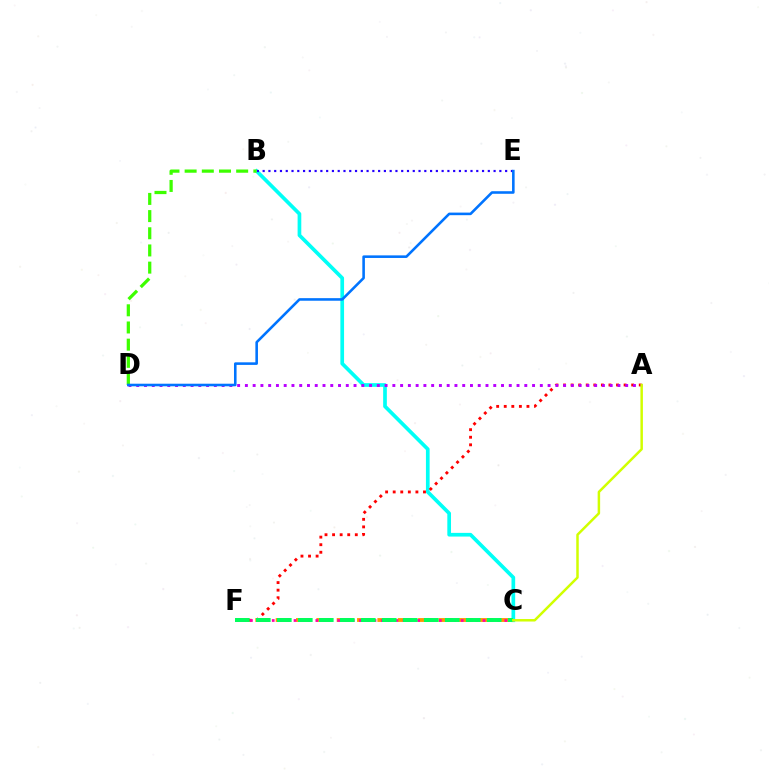{('B', 'C'): [{'color': '#00fff6', 'line_style': 'solid', 'thickness': 2.65}], ('A', 'F'): [{'color': '#ff0000', 'line_style': 'dotted', 'thickness': 2.06}], ('B', 'E'): [{'color': '#2500ff', 'line_style': 'dotted', 'thickness': 1.57}], ('C', 'F'): [{'color': '#ff9400', 'line_style': 'dashed', 'thickness': 2.76}, {'color': '#ff00ac', 'line_style': 'dotted', 'thickness': 1.98}, {'color': '#00ff5c', 'line_style': 'dashed', 'thickness': 2.85}], ('A', 'D'): [{'color': '#b900ff', 'line_style': 'dotted', 'thickness': 2.11}], ('B', 'D'): [{'color': '#3dff00', 'line_style': 'dashed', 'thickness': 2.33}], ('D', 'E'): [{'color': '#0074ff', 'line_style': 'solid', 'thickness': 1.86}], ('A', 'C'): [{'color': '#d1ff00', 'line_style': 'solid', 'thickness': 1.79}]}